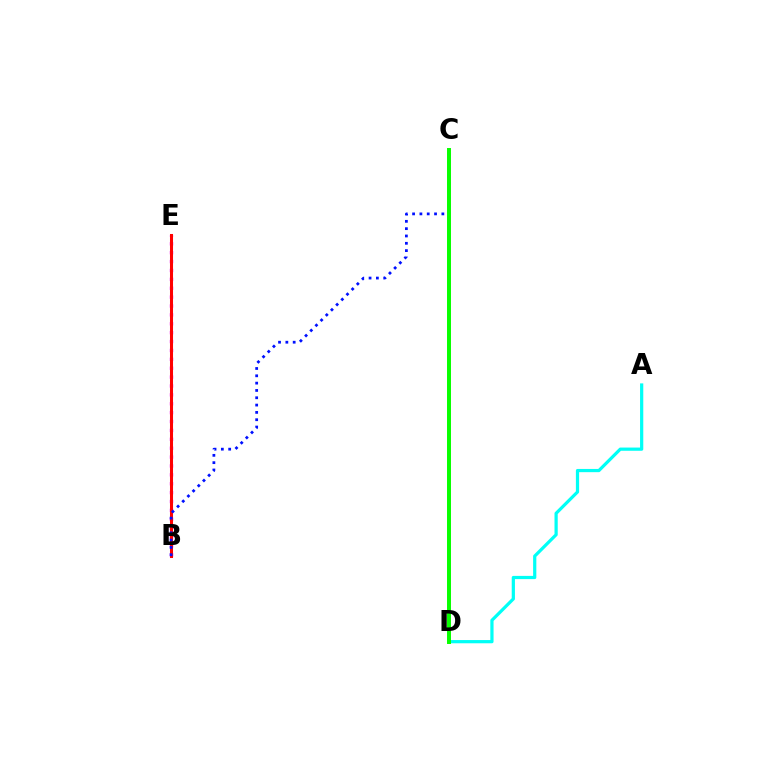{('A', 'D'): [{'color': '#00fff6', 'line_style': 'solid', 'thickness': 2.32}], ('B', 'E'): [{'color': '#ee00ff', 'line_style': 'dotted', 'thickness': 2.41}, {'color': '#ff0000', 'line_style': 'solid', 'thickness': 2.19}], ('C', 'D'): [{'color': '#fcf500', 'line_style': 'solid', 'thickness': 1.82}, {'color': '#08ff00', 'line_style': 'solid', 'thickness': 2.85}], ('B', 'C'): [{'color': '#0010ff', 'line_style': 'dotted', 'thickness': 1.99}]}